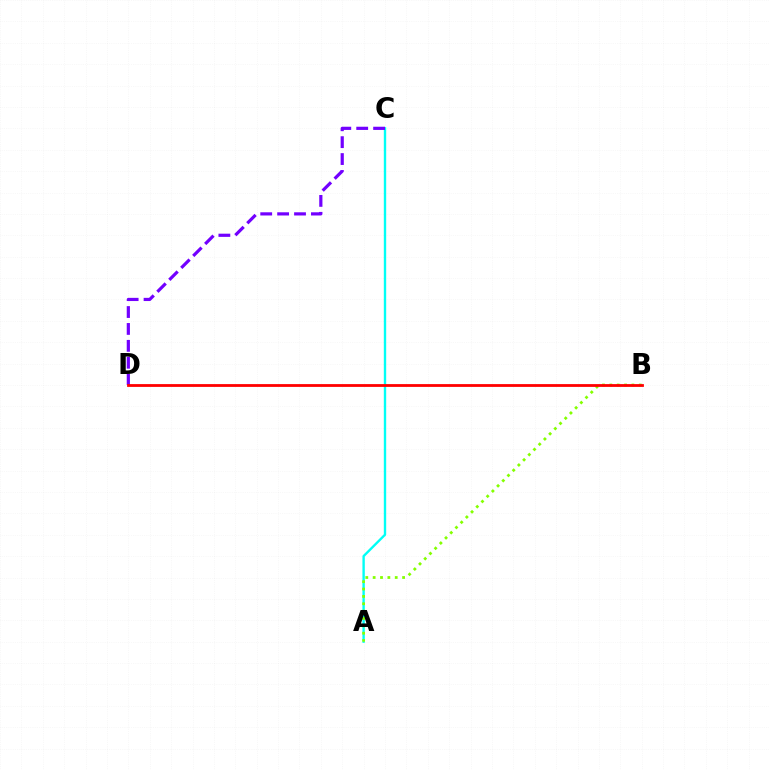{('A', 'C'): [{'color': '#00fff6', 'line_style': 'solid', 'thickness': 1.71}], ('C', 'D'): [{'color': '#7200ff', 'line_style': 'dashed', 'thickness': 2.3}], ('A', 'B'): [{'color': '#84ff00', 'line_style': 'dotted', 'thickness': 2.0}], ('B', 'D'): [{'color': '#ff0000', 'line_style': 'solid', 'thickness': 2.01}]}